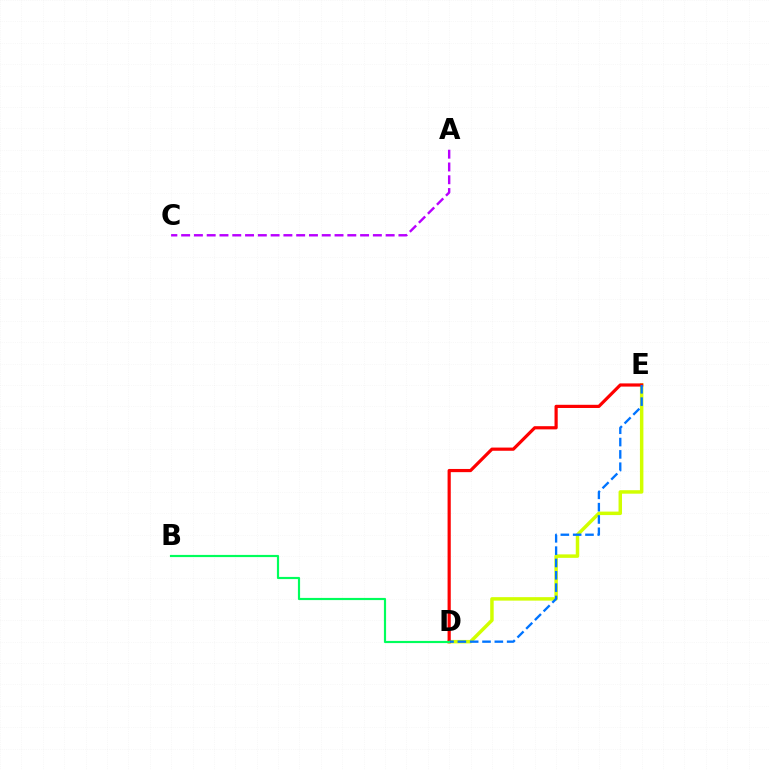{('D', 'E'): [{'color': '#d1ff00', 'line_style': 'solid', 'thickness': 2.5}, {'color': '#ff0000', 'line_style': 'solid', 'thickness': 2.3}, {'color': '#0074ff', 'line_style': 'dashed', 'thickness': 1.67}], ('A', 'C'): [{'color': '#b900ff', 'line_style': 'dashed', 'thickness': 1.74}], ('B', 'D'): [{'color': '#00ff5c', 'line_style': 'solid', 'thickness': 1.56}]}